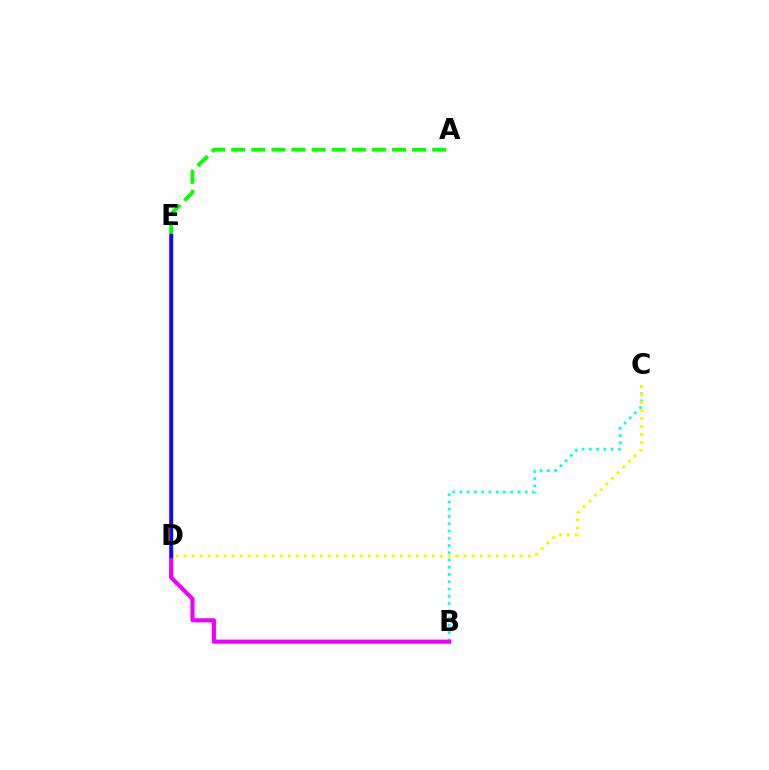{('D', 'E'): [{'color': '#ff0000', 'line_style': 'solid', 'thickness': 2.75}, {'color': '#0010ff', 'line_style': 'solid', 'thickness': 2.4}], ('B', 'C'): [{'color': '#00fff6', 'line_style': 'dotted', 'thickness': 1.97}], ('A', 'E'): [{'color': '#08ff00', 'line_style': 'dashed', 'thickness': 2.73}], ('C', 'D'): [{'color': '#fcf500', 'line_style': 'dotted', 'thickness': 2.17}], ('B', 'D'): [{'color': '#ee00ff', 'line_style': 'solid', 'thickness': 2.96}]}